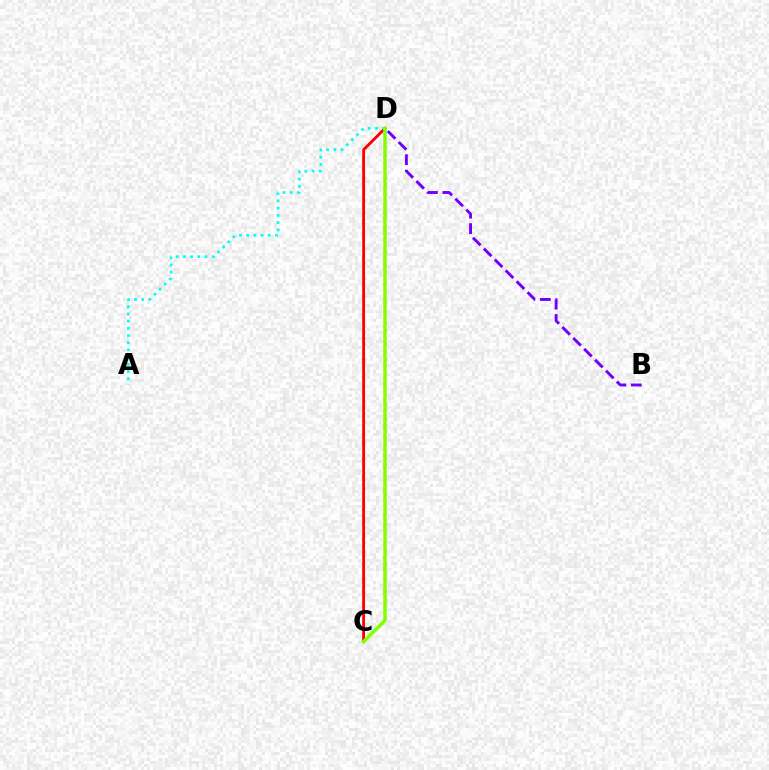{('C', 'D'): [{'color': '#ff0000', 'line_style': 'solid', 'thickness': 2.04}, {'color': '#84ff00', 'line_style': 'solid', 'thickness': 2.53}], ('A', 'D'): [{'color': '#00fff6', 'line_style': 'dotted', 'thickness': 1.96}], ('B', 'D'): [{'color': '#7200ff', 'line_style': 'dashed', 'thickness': 2.1}]}